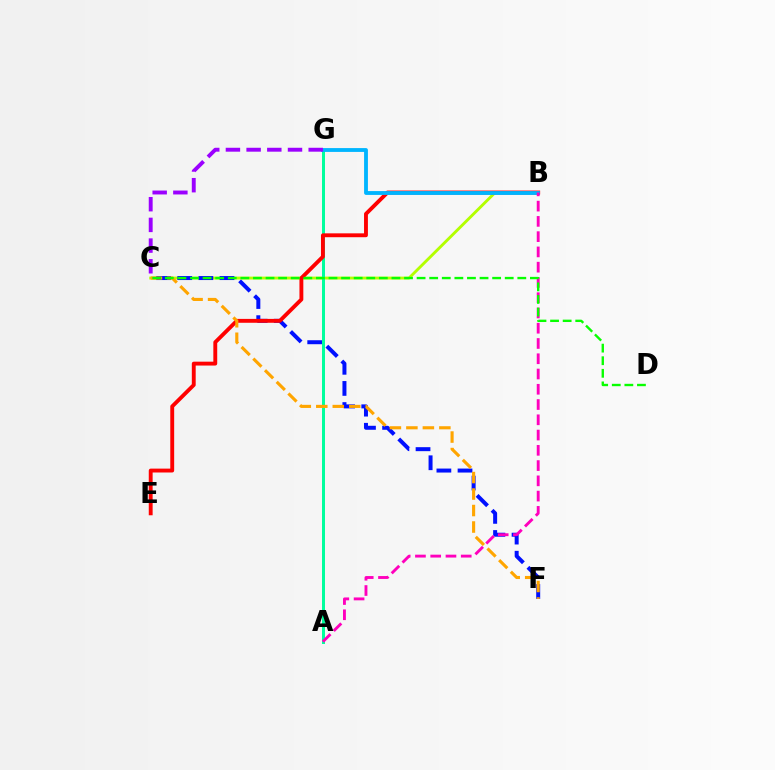{('B', 'C'): [{'color': '#b3ff00', 'line_style': 'solid', 'thickness': 2.07}], ('C', 'F'): [{'color': '#0010ff', 'line_style': 'dashed', 'thickness': 2.87}, {'color': '#ffa500', 'line_style': 'dashed', 'thickness': 2.24}], ('A', 'G'): [{'color': '#00ff9d', 'line_style': 'solid', 'thickness': 2.15}], ('B', 'E'): [{'color': '#ff0000', 'line_style': 'solid', 'thickness': 2.79}], ('B', 'G'): [{'color': '#00b5ff', 'line_style': 'solid', 'thickness': 2.76}], ('A', 'B'): [{'color': '#ff00bd', 'line_style': 'dashed', 'thickness': 2.07}], ('C', 'G'): [{'color': '#9b00ff', 'line_style': 'dashed', 'thickness': 2.81}], ('C', 'D'): [{'color': '#08ff00', 'line_style': 'dashed', 'thickness': 1.71}]}